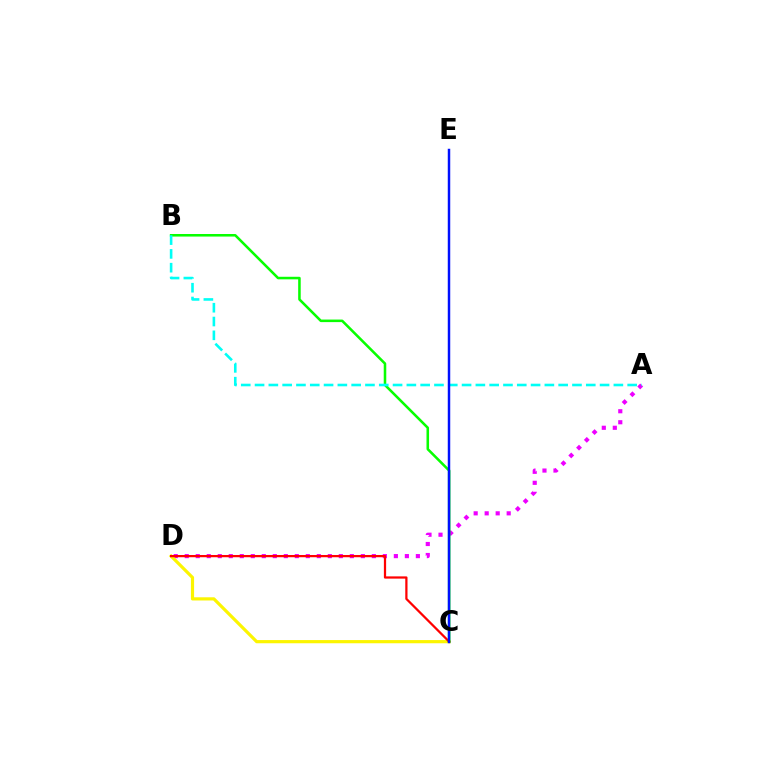{('A', 'D'): [{'color': '#ee00ff', 'line_style': 'dotted', 'thickness': 2.99}], ('C', 'D'): [{'color': '#fcf500', 'line_style': 'solid', 'thickness': 2.29}, {'color': '#ff0000', 'line_style': 'solid', 'thickness': 1.62}], ('B', 'C'): [{'color': '#08ff00', 'line_style': 'solid', 'thickness': 1.84}], ('A', 'B'): [{'color': '#00fff6', 'line_style': 'dashed', 'thickness': 1.87}], ('C', 'E'): [{'color': '#0010ff', 'line_style': 'solid', 'thickness': 1.78}]}